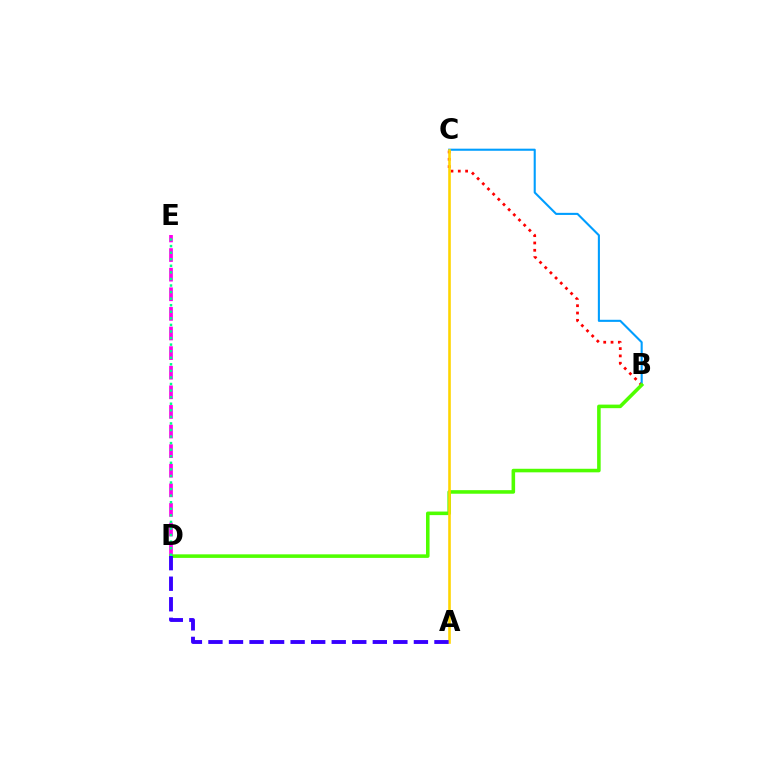{('B', 'C'): [{'color': '#ff0000', 'line_style': 'dotted', 'thickness': 1.99}, {'color': '#009eff', 'line_style': 'solid', 'thickness': 1.51}], ('D', 'E'): [{'color': '#ff00ed', 'line_style': 'dashed', 'thickness': 2.66}, {'color': '#00ff86', 'line_style': 'dotted', 'thickness': 1.78}], ('B', 'D'): [{'color': '#4fff00', 'line_style': 'solid', 'thickness': 2.56}], ('A', 'C'): [{'color': '#ffd500', 'line_style': 'solid', 'thickness': 1.87}], ('A', 'D'): [{'color': '#3700ff', 'line_style': 'dashed', 'thickness': 2.79}]}